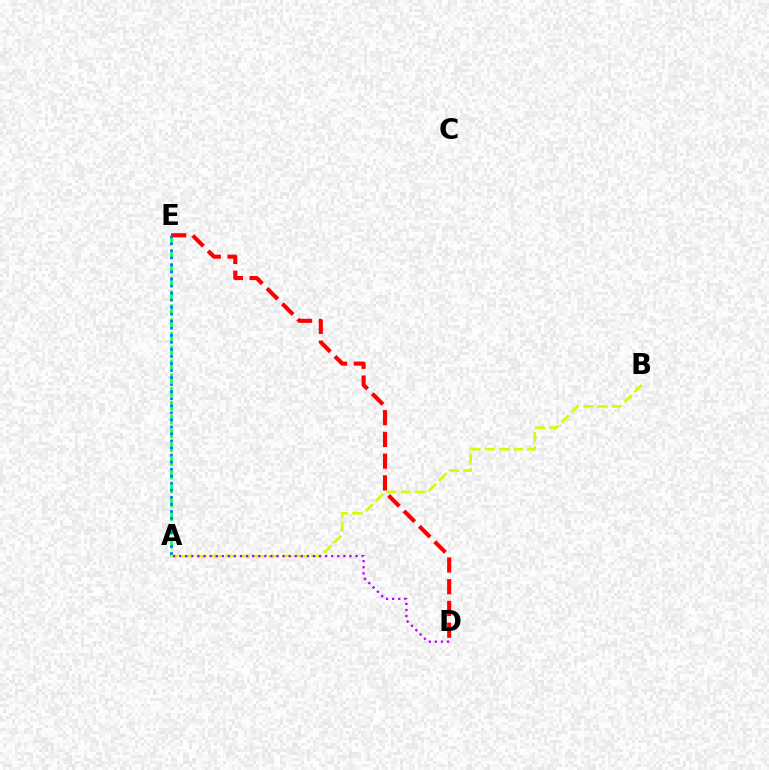{('A', 'E'): [{'color': '#00ff5c', 'line_style': 'dashed', 'thickness': 1.87}, {'color': '#0074ff', 'line_style': 'dotted', 'thickness': 1.91}], ('A', 'B'): [{'color': '#d1ff00', 'line_style': 'dashed', 'thickness': 1.94}], ('A', 'D'): [{'color': '#b900ff', 'line_style': 'dotted', 'thickness': 1.65}], ('D', 'E'): [{'color': '#ff0000', 'line_style': 'dashed', 'thickness': 2.95}]}